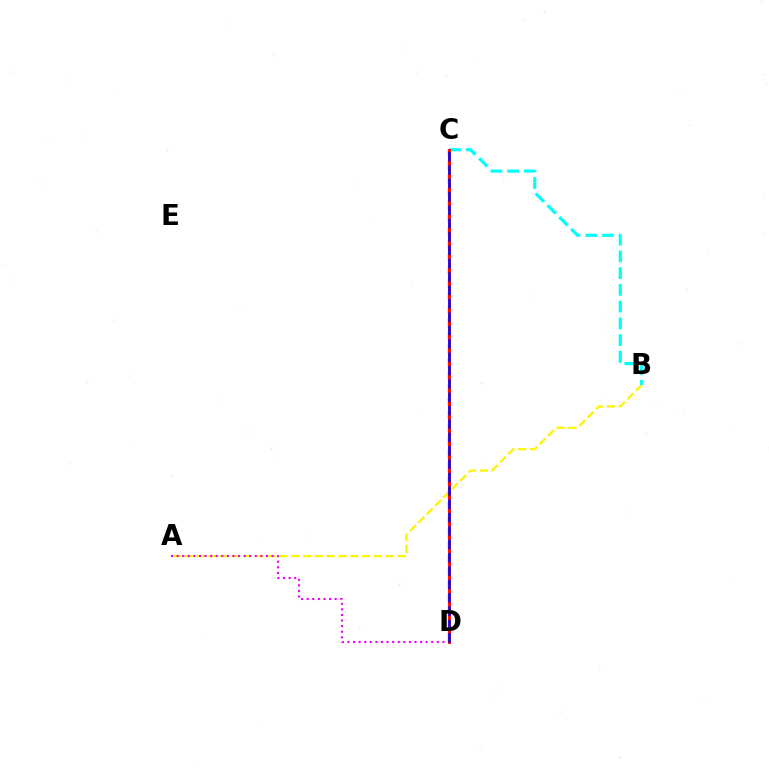{('A', 'B'): [{'color': '#fcf500', 'line_style': 'dashed', 'thickness': 1.61}], ('C', 'D'): [{'color': '#08ff00', 'line_style': 'dashed', 'thickness': 1.78}, {'color': '#ff0000', 'line_style': 'solid', 'thickness': 2.08}, {'color': '#0010ff', 'line_style': 'dashed', 'thickness': 1.82}], ('B', 'C'): [{'color': '#00fff6', 'line_style': 'dashed', 'thickness': 2.27}], ('A', 'D'): [{'color': '#ee00ff', 'line_style': 'dotted', 'thickness': 1.52}]}